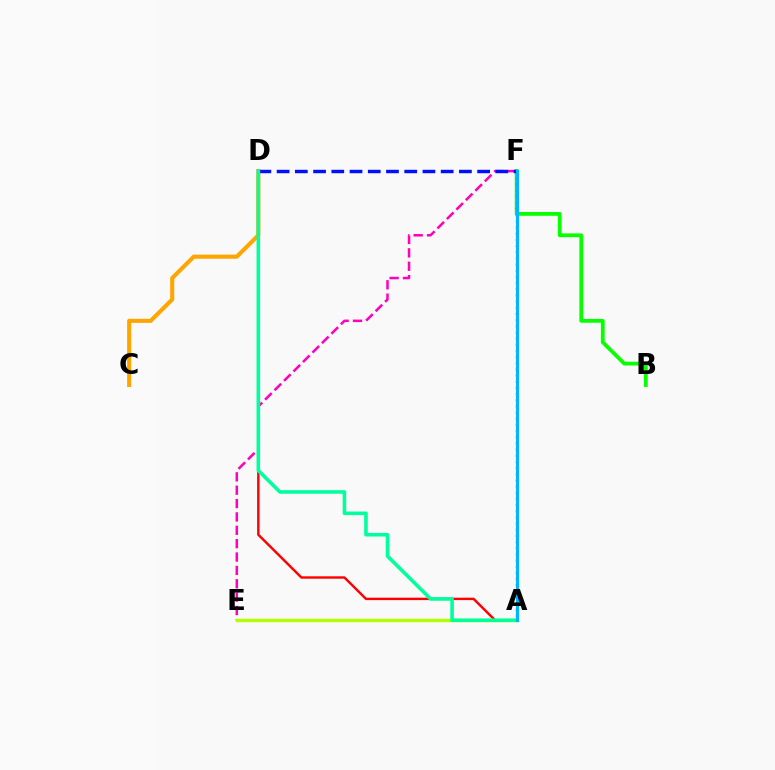{('E', 'F'): [{'color': '#ff00bd', 'line_style': 'dashed', 'thickness': 1.82}], ('B', 'F'): [{'color': '#08ff00', 'line_style': 'solid', 'thickness': 2.73}], ('A', 'D'): [{'color': '#ff0000', 'line_style': 'solid', 'thickness': 1.75}, {'color': '#00ff9d', 'line_style': 'solid', 'thickness': 2.57}], ('C', 'D'): [{'color': '#ffa500', 'line_style': 'solid', 'thickness': 2.94}], ('D', 'F'): [{'color': '#0010ff', 'line_style': 'dashed', 'thickness': 2.48}], ('A', 'F'): [{'color': '#9b00ff', 'line_style': 'dotted', 'thickness': 1.68}, {'color': '#00b5ff', 'line_style': 'solid', 'thickness': 2.24}], ('A', 'E'): [{'color': '#b3ff00', 'line_style': 'solid', 'thickness': 2.47}]}